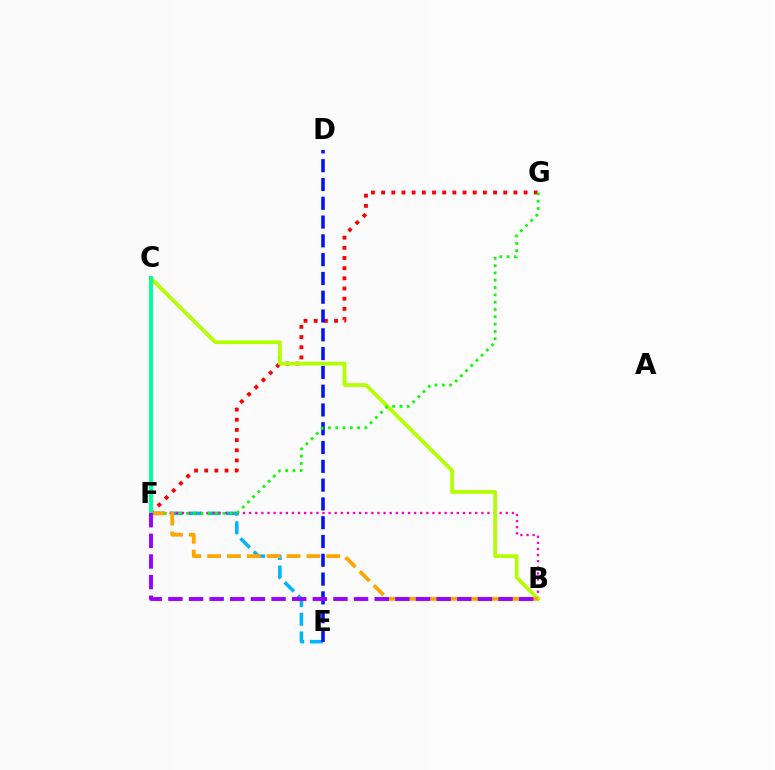{('F', 'G'): [{'color': '#ff0000', 'line_style': 'dotted', 'thickness': 2.77}, {'color': '#08ff00', 'line_style': 'dotted', 'thickness': 1.98}], ('E', 'F'): [{'color': '#00b5ff', 'line_style': 'dashed', 'thickness': 2.54}], ('D', 'E'): [{'color': '#0010ff', 'line_style': 'dashed', 'thickness': 2.55}], ('B', 'F'): [{'color': '#ff00bd', 'line_style': 'dotted', 'thickness': 1.66}, {'color': '#ffa500', 'line_style': 'dashed', 'thickness': 2.7}, {'color': '#9b00ff', 'line_style': 'dashed', 'thickness': 2.8}], ('B', 'C'): [{'color': '#b3ff00', 'line_style': 'solid', 'thickness': 2.68}], ('C', 'F'): [{'color': '#00ff9d', 'line_style': 'solid', 'thickness': 2.81}]}